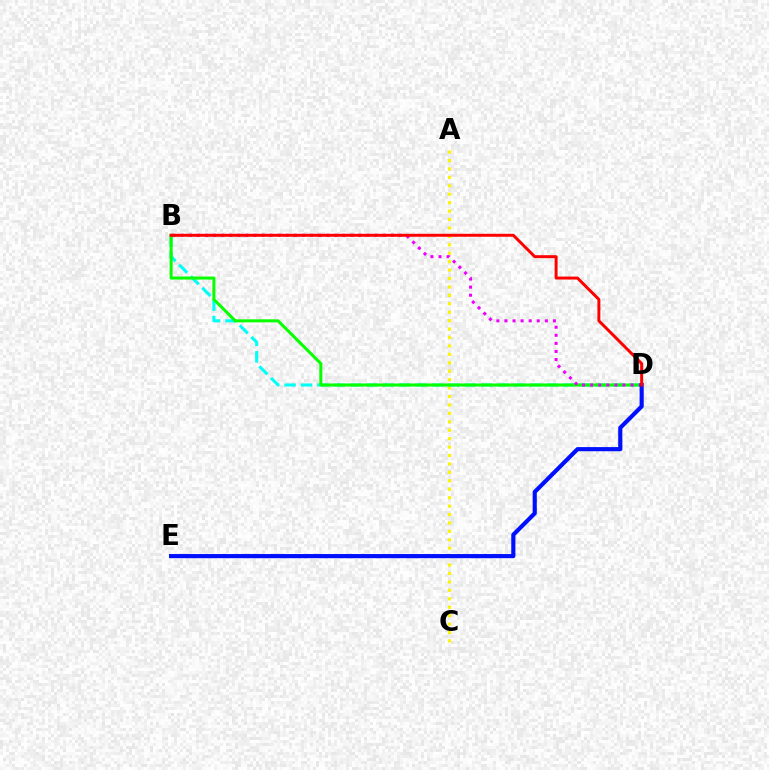{('A', 'C'): [{'color': '#fcf500', 'line_style': 'dotted', 'thickness': 2.29}], ('B', 'D'): [{'color': '#00fff6', 'line_style': 'dashed', 'thickness': 2.22}, {'color': '#08ff00', 'line_style': 'solid', 'thickness': 2.19}, {'color': '#ee00ff', 'line_style': 'dotted', 'thickness': 2.2}, {'color': '#ff0000', 'line_style': 'solid', 'thickness': 2.14}], ('D', 'E'): [{'color': '#0010ff', 'line_style': 'solid', 'thickness': 2.99}]}